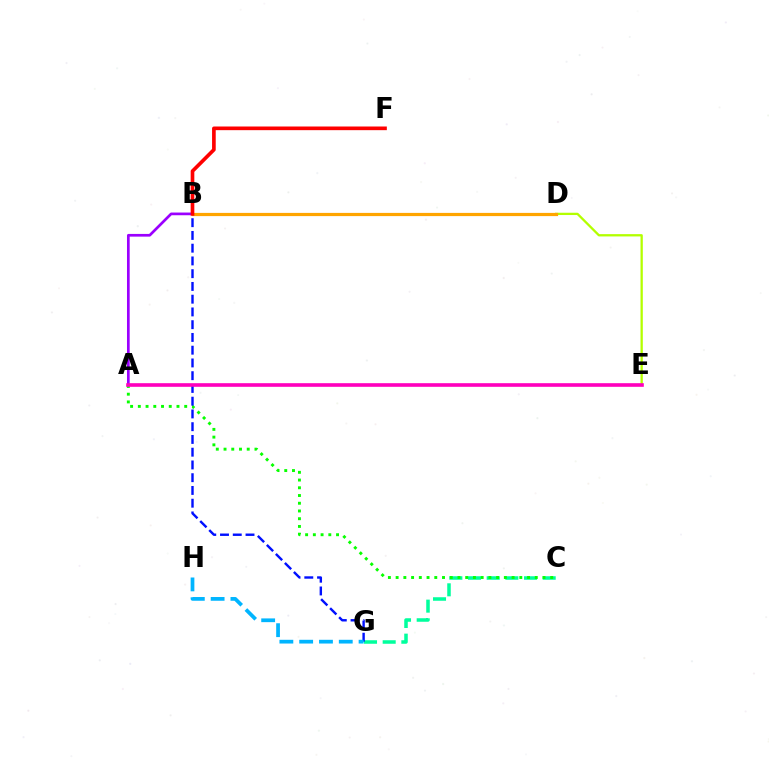{('C', 'G'): [{'color': '#00ff9d', 'line_style': 'dashed', 'thickness': 2.54}], ('A', 'B'): [{'color': '#9b00ff', 'line_style': 'solid', 'thickness': 1.95}], ('A', 'C'): [{'color': '#08ff00', 'line_style': 'dotted', 'thickness': 2.1}], ('D', 'E'): [{'color': '#b3ff00', 'line_style': 'solid', 'thickness': 1.65}], ('B', 'G'): [{'color': '#0010ff', 'line_style': 'dashed', 'thickness': 1.73}], ('A', 'E'): [{'color': '#ff00bd', 'line_style': 'solid', 'thickness': 2.61}], ('B', 'D'): [{'color': '#ffa500', 'line_style': 'solid', 'thickness': 2.31}], ('G', 'H'): [{'color': '#00b5ff', 'line_style': 'dashed', 'thickness': 2.69}], ('B', 'F'): [{'color': '#ff0000', 'line_style': 'solid', 'thickness': 2.64}]}